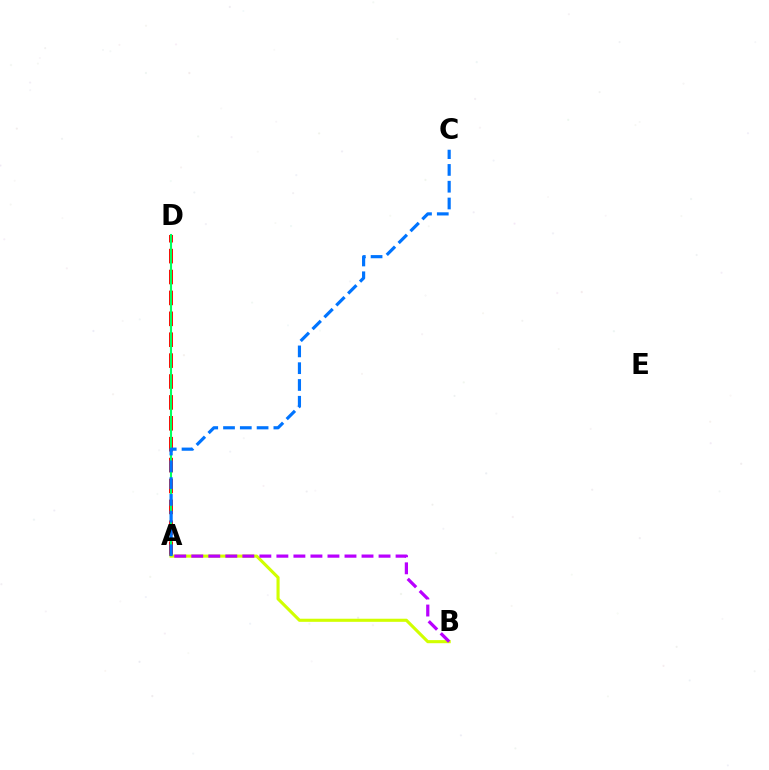{('A', 'D'): [{'color': '#ff0000', 'line_style': 'dashed', 'thickness': 2.84}, {'color': '#00ff5c', 'line_style': 'solid', 'thickness': 1.52}], ('A', 'B'): [{'color': '#d1ff00', 'line_style': 'solid', 'thickness': 2.23}, {'color': '#b900ff', 'line_style': 'dashed', 'thickness': 2.31}], ('A', 'C'): [{'color': '#0074ff', 'line_style': 'dashed', 'thickness': 2.28}]}